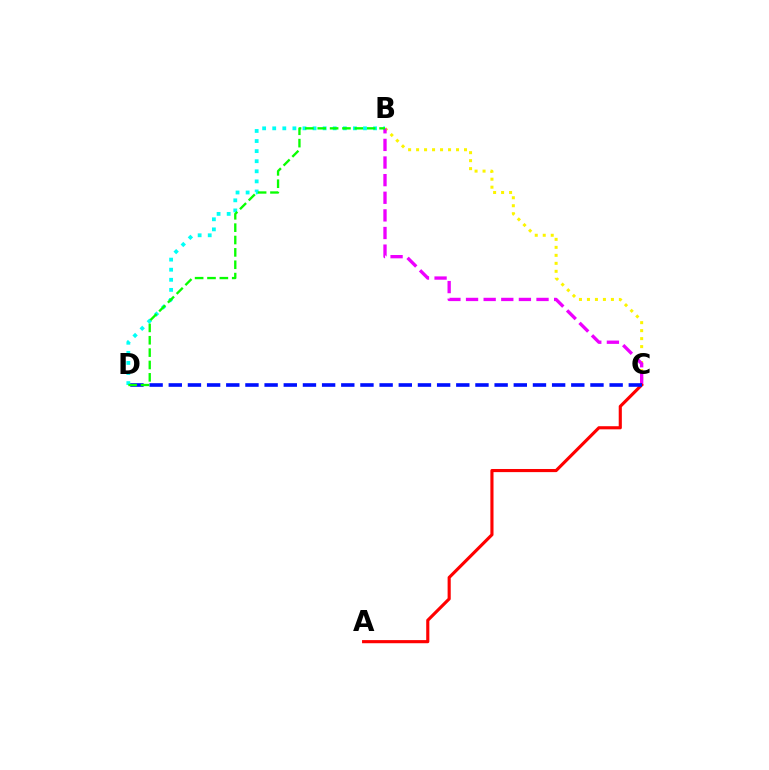{('B', 'C'): [{'color': '#fcf500', 'line_style': 'dotted', 'thickness': 2.17}, {'color': '#ee00ff', 'line_style': 'dashed', 'thickness': 2.39}], ('B', 'D'): [{'color': '#00fff6', 'line_style': 'dotted', 'thickness': 2.74}, {'color': '#08ff00', 'line_style': 'dashed', 'thickness': 1.68}], ('A', 'C'): [{'color': '#ff0000', 'line_style': 'solid', 'thickness': 2.25}], ('C', 'D'): [{'color': '#0010ff', 'line_style': 'dashed', 'thickness': 2.6}]}